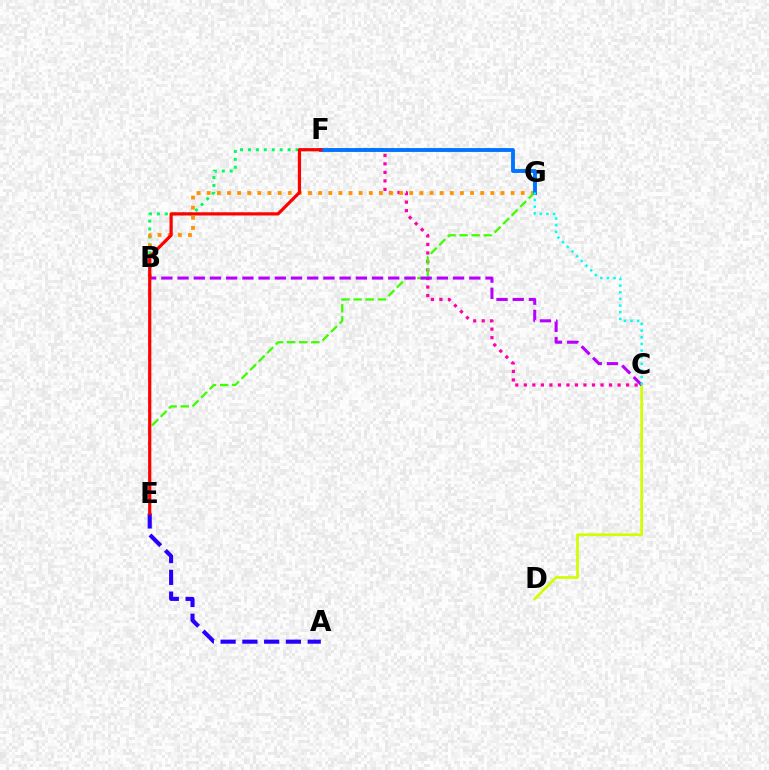{('B', 'F'): [{'color': '#00ff5c', 'line_style': 'dotted', 'thickness': 2.15}], ('C', 'F'): [{'color': '#ff00ac', 'line_style': 'dotted', 'thickness': 2.32}], ('A', 'E'): [{'color': '#2500ff', 'line_style': 'dashed', 'thickness': 2.96}], ('B', 'G'): [{'color': '#ff9400', 'line_style': 'dotted', 'thickness': 2.75}], ('C', 'D'): [{'color': '#d1ff00', 'line_style': 'solid', 'thickness': 1.95}], ('E', 'G'): [{'color': '#3dff00', 'line_style': 'dashed', 'thickness': 1.64}], ('F', 'G'): [{'color': '#0074ff', 'line_style': 'solid', 'thickness': 2.79}], ('B', 'C'): [{'color': '#b900ff', 'line_style': 'dashed', 'thickness': 2.2}], ('C', 'G'): [{'color': '#00fff6', 'line_style': 'dotted', 'thickness': 1.8}], ('E', 'F'): [{'color': '#ff0000', 'line_style': 'solid', 'thickness': 2.31}]}